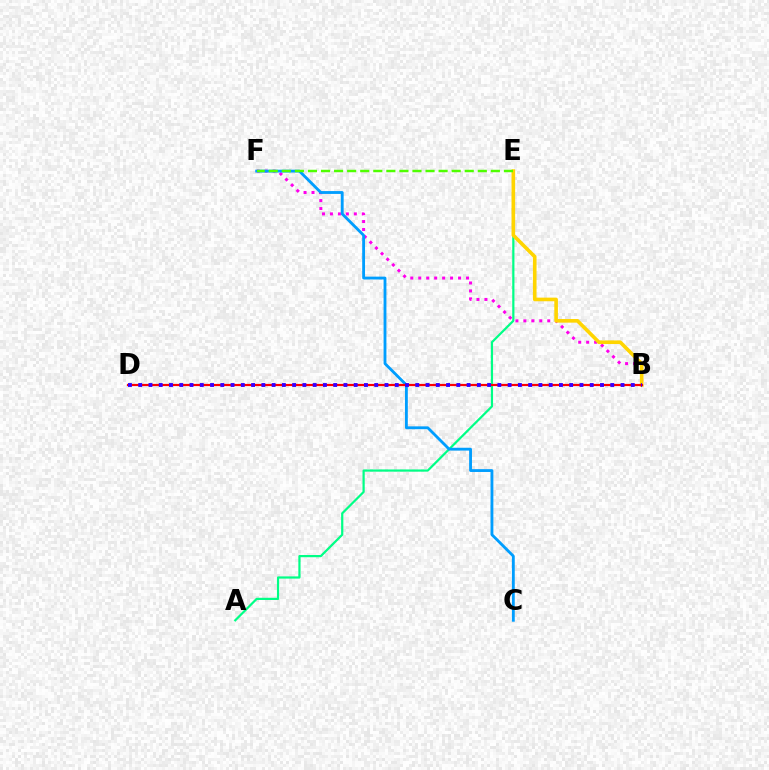{('B', 'F'): [{'color': '#ff00ed', 'line_style': 'dotted', 'thickness': 2.16}], ('A', 'E'): [{'color': '#00ff86', 'line_style': 'solid', 'thickness': 1.59}], ('C', 'F'): [{'color': '#009eff', 'line_style': 'solid', 'thickness': 2.04}], ('B', 'E'): [{'color': '#ffd500', 'line_style': 'solid', 'thickness': 2.61}], ('B', 'D'): [{'color': '#ff0000', 'line_style': 'solid', 'thickness': 1.58}, {'color': '#3700ff', 'line_style': 'dotted', 'thickness': 2.79}], ('E', 'F'): [{'color': '#4fff00', 'line_style': 'dashed', 'thickness': 1.77}]}